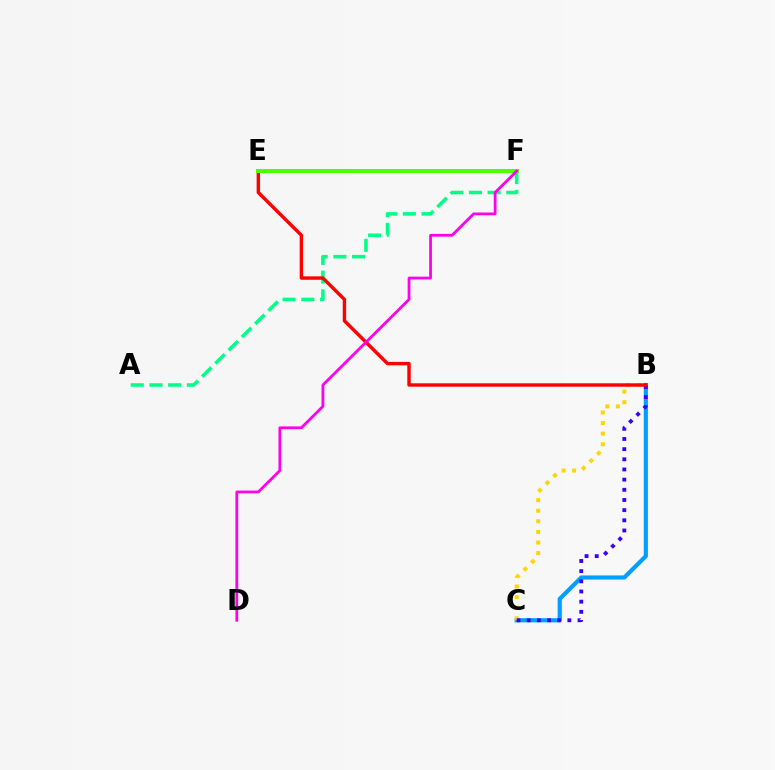{('B', 'C'): [{'color': '#009eff', 'line_style': 'solid', 'thickness': 2.98}, {'color': '#ffd500', 'line_style': 'dotted', 'thickness': 2.88}, {'color': '#3700ff', 'line_style': 'dotted', 'thickness': 2.76}], ('A', 'F'): [{'color': '#00ff86', 'line_style': 'dashed', 'thickness': 2.54}], ('B', 'E'): [{'color': '#ff0000', 'line_style': 'solid', 'thickness': 2.46}], ('E', 'F'): [{'color': '#4fff00', 'line_style': 'solid', 'thickness': 2.9}], ('D', 'F'): [{'color': '#ff00ed', 'line_style': 'solid', 'thickness': 2.0}]}